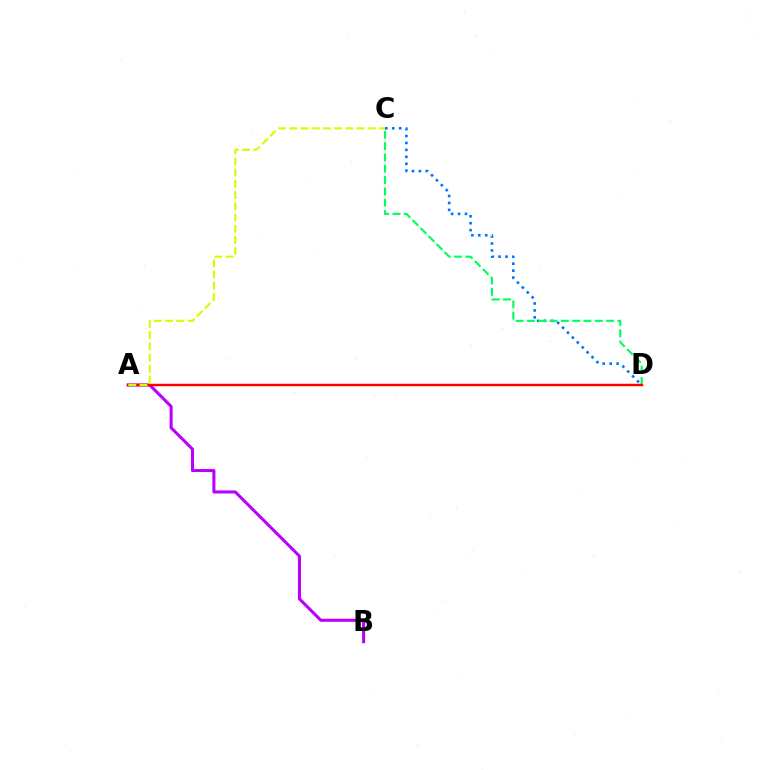{('A', 'B'): [{'color': '#b900ff', 'line_style': 'solid', 'thickness': 2.2}], ('C', 'D'): [{'color': '#0074ff', 'line_style': 'dotted', 'thickness': 1.89}, {'color': '#00ff5c', 'line_style': 'dashed', 'thickness': 1.54}], ('A', 'D'): [{'color': '#ff0000', 'line_style': 'solid', 'thickness': 1.76}], ('A', 'C'): [{'color': '#d1ff00', 'line_style': 'dashed', 'thickness': 1.52}]}